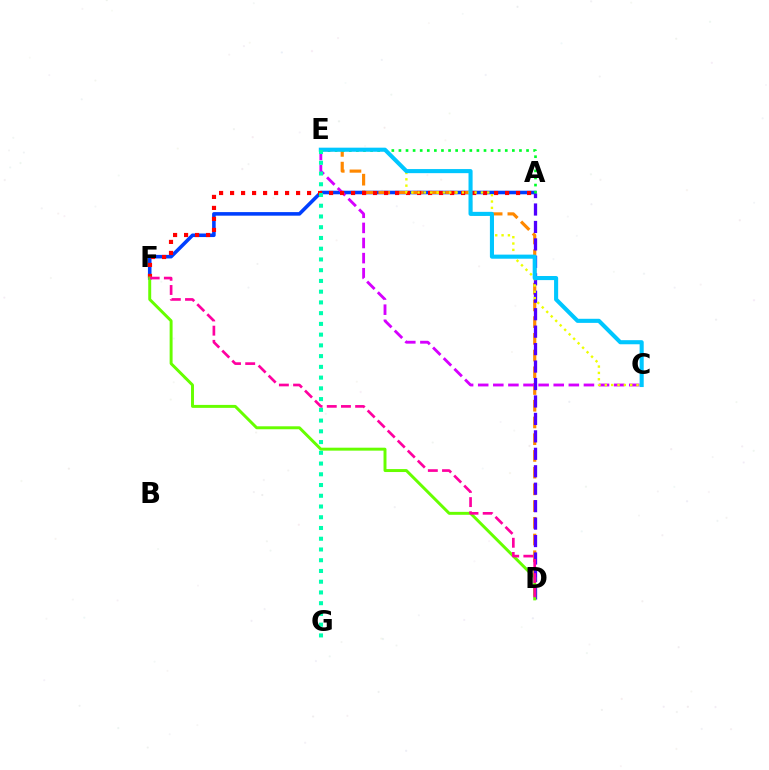{('A', 'F'): [{'color': '#003fff', 'line_style': 'solid', 'thickness': 2.57}, {'color': '#ff0000', 'line_style': 'dotted', 'thickness': 2.99}], ('D', 'E'): [{'color': '#ff8800', 'line_style': 'dashed', 'thickness': 2.27}], ('A', 'D'): [{'color': '#4f00ff', 'line_style': 'dashed', 'thickness': 2.37}], ('C', 'E'): [{'color': '#d600ff', 'line_style': 'dashed', 'thickness': 2.05}, {'color': '#eeff00', 'line_style': 'dotted', 'thickness': 1.72}, {'color': '#00c7ff', 'line_style': 'solid', 'thickness': 2.95}], ('A', 'E'): [{'color': '#00ff27', 'line_style': 'dotted', 'thickness': 1.93}], ('D', 'F'): [{'color': '#66ff00', 'line_style': 'solid', 'thickness': 2.13}, {'color': '#ff00a0', 'line_style': 'dashed', 'thickness': 1.93}], ('E', 'G'): [{'color': '#00ffaf', 'line_style': 'dotted', 'thickness': 2.92}]}